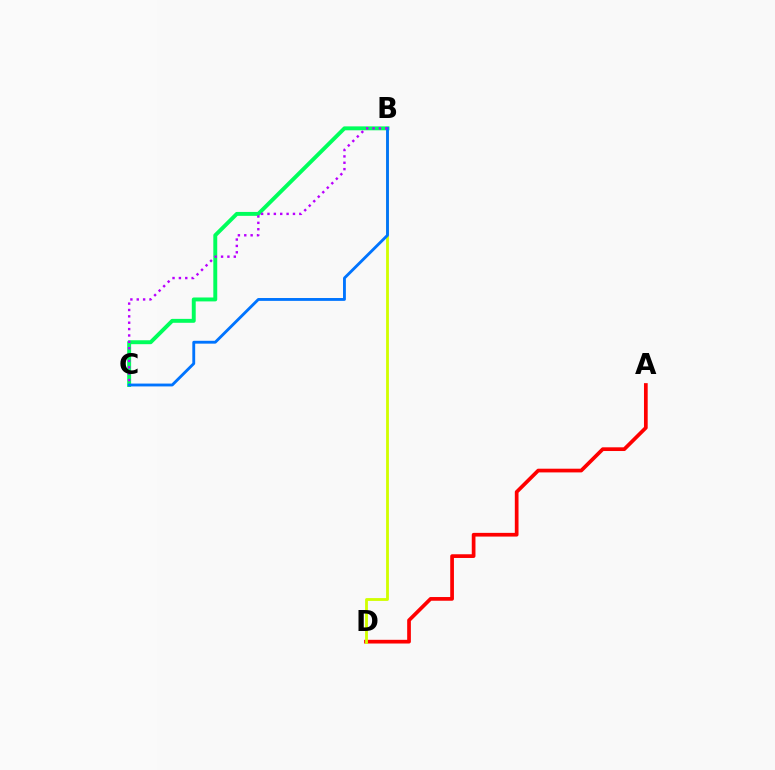{('B', 'C'): [{'color': '#00ff5c', 'line_style': 'solid', 'thickness': 2.82}, {'color': '#0074ff', 'line_style': 'solid', 'thickness': 2.05}, {'color': '#b900ff', 'line_style': 'dotted', 'thickness': 1.73}], ('A', 'D'): [{'color': '#ff0000', 'line_style': 'solid', 'thickness': 2.67}], ('B', 'D'): [{'color': '#d1ff00', 'line_style': 'solid', 'thickness': 2.04}]}